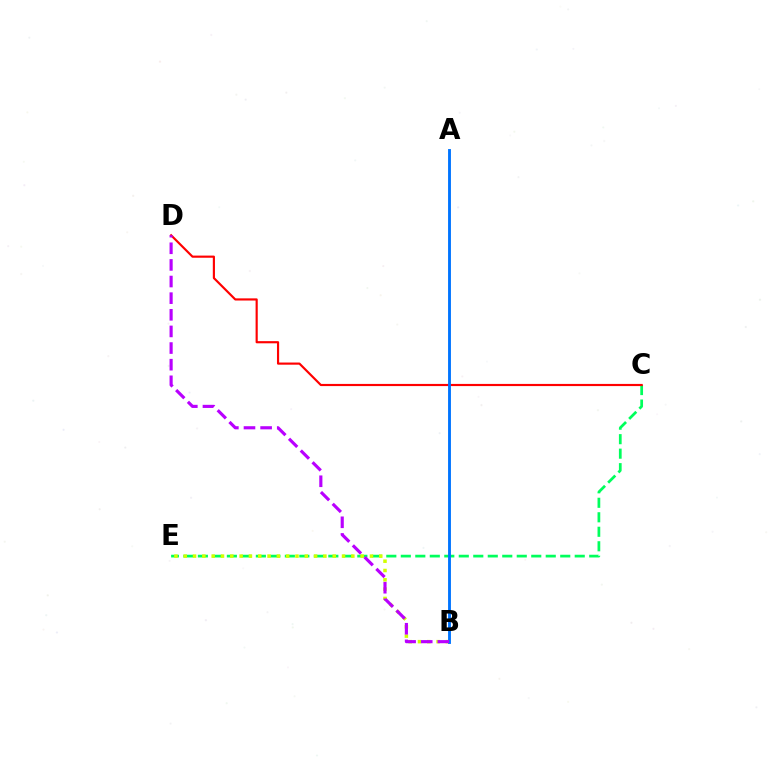{('C', 'E'): [{'color': '#00ff5c', 'line_style': 'dashed', 'thickness': 1.97}], ('B', 'E'): [{'color': '#d1ff00', 'line_style': 'dotted', 'thickness': 2.53}], ('C', 'D'): [{'color': '#ff0000', 'line_style': 'solid', 'thickness': 1.56}], ('A', 'B'): [{'color': '#0074ff', 'line_style': 'solid', 'thickness': 2.07}], ('B', 'D'): [{'color': '#b900ff', 'line_style': 'dashed', 'thickness': 2.26}]}